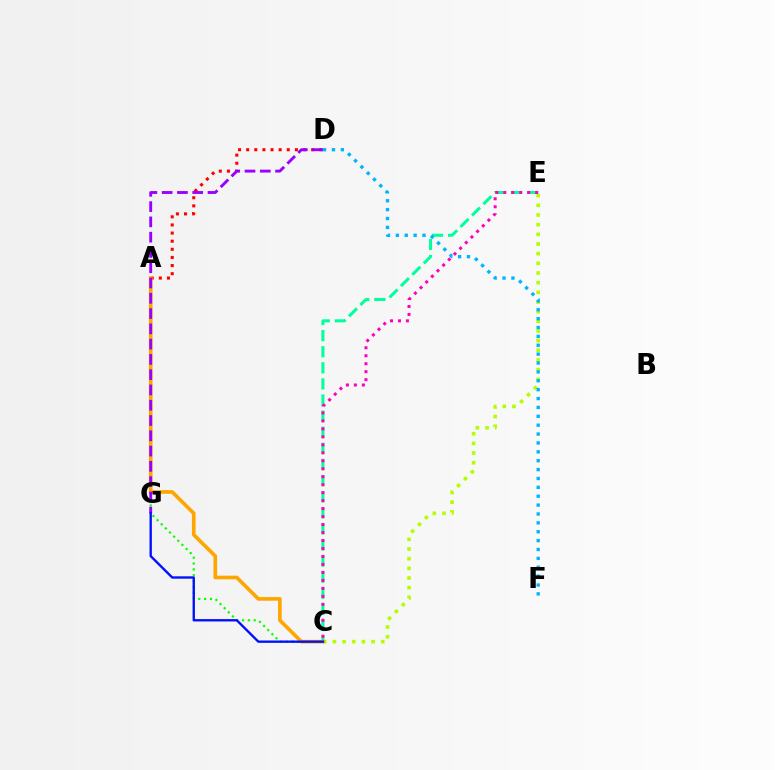{('A', 'C'): [{'color': '#08ff00', 'line_style': 'dotted', 'thickness': 1.59}, {'color': '#ffa500', 'line_style': 'solid', 'thickness': 2.63}], ('A', 'D'): [{'color': '#ff0000', 'line_style': 'dotted', 'thickness': 2.21}], ('C', 'E'): [{'color': '#b3ff00', 'line_style': 'dotted', 'thickness': 2.63}, {'color': '#00ff9d', 'line_style': 'dashed', 'thickness': 2.19}, {'color': '#ff00bd', 'line_style': 'dotted', 'thickness': 2.17}], ('D', 'G'): [{'color': '#9b00ff', 'line_style': 'dashed', 'thickness': 2.08}], ('C', 'G'): [{'color': '#0010ff', 'line_style': 'solid', 'thickness': 1.7}], ('D', 'F'): [{'color': '#00b5ff', 'line_style': 'dotted', 'thickness': 2.41}]}